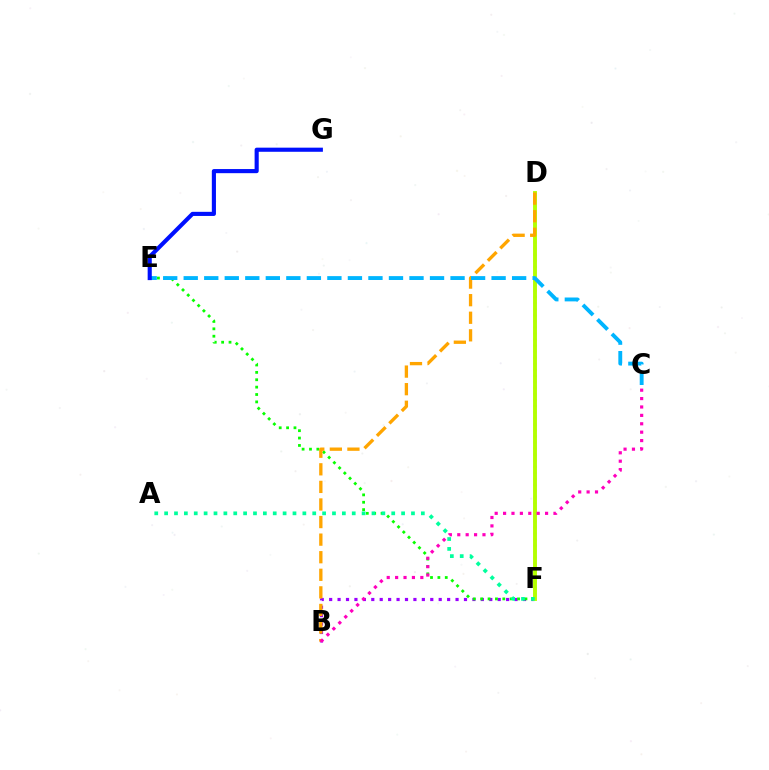{('B', 'F'): [{'color': '#9b00ff', 'line_style': 'dotted', 'thickness': 2.29}], ('D', 'F'): [{'color': '#ff0000', 'line_style': 'dotted', 'thickness': 1.65}, {'color': '#b3ff00', 'line_style': 'solid', 'thickness': 2.79}], ('E', 'F'): [{'color': '#08ff00', 'line_style': 'dotted', 'thickness': 2.0}], ('B', 'D'): [{'color': '#ffa500', 'line_style': 'dashed', 'thickness': 2.39}], ('A', 'F'): [{'color': '#00ff9d', 'line_style': 'dotted', 'thickness': 2.68}], ('C', 'E'): [{'color': '#00b5ff', 'line_style': 'dashed', 'thickness': 2.79}], ('B', 'C'): [{'color': '#ff00bd', 'line_style': 'dotted', 'thickness': 2.28}], ('E', 'G'): [{'color': '#0010ff', 'line_style': 'solid', 'thickness': 2.97}]}